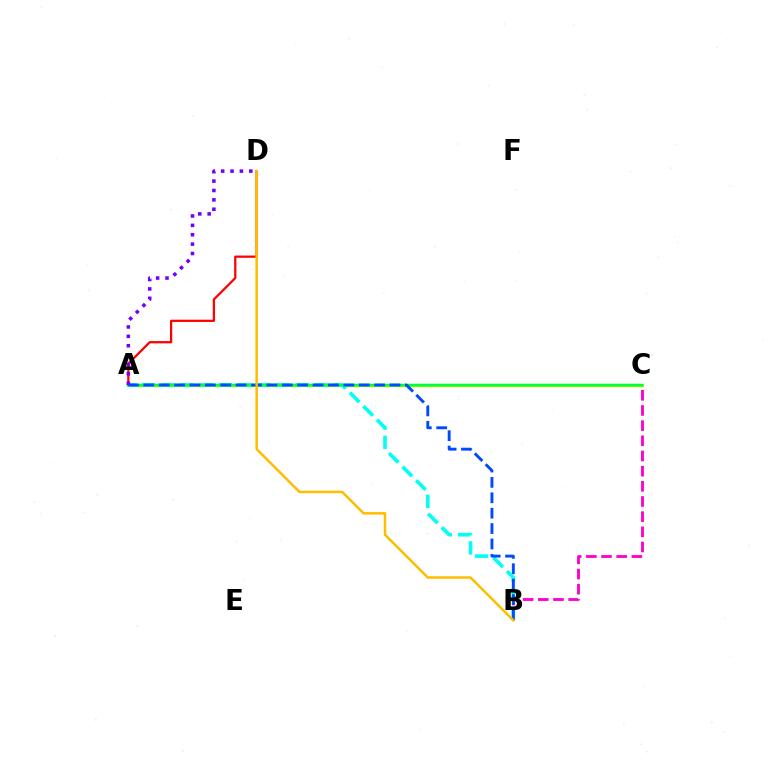{('A', 'C'): [{'color': '#84ff00', 'line_style': 'solid', 'thickness': 2.34}, {'color': '#00ff39', 'line_style': 'solid', 'thickness': 1.76}], ('A', 'D'): [{'color': '#ff0000', 'line_style': 'solid', 'thickness': 1.62}, {'color': '#7200ff', 'line_style': 'dotted', 'thickness': 2.55}], ('B', 'C'): [{'color': '#ff00cf', 'line_style': 'dashed', 'thickness': 2.06}], ('A', 'B'): [{'color': '#00fff6', 'line_style': 'dashed', 'thickness': 2.61}, {'color': '#004bff', 'line_style': 'dashed', 'thickness': 2.09}], ('B', 'D'): [{'color': '#ffbd00', 'line_style': 'solid', 'thickness': 1.8}]}